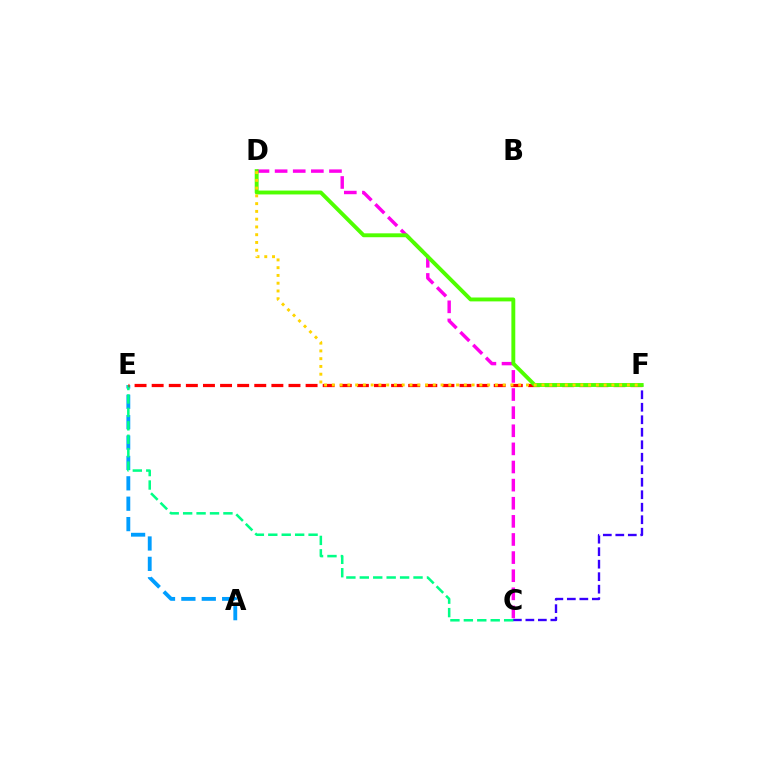{('A', 'E'): [{'color': '#009eff', 'line_style': 'dashed', 'thickness': 2.77}], ('C', 'D'): [{'color': '#ff00ed', 'line_style': 'dashed', 'thickness': 2.46}], ('C', 'F'): [{'color': '#3700ff', 'line_style': 'dashed', 'thickness': 1.7}], ('C', 'E'): [{'color': '#00ff86', 'line_style': 'dashed', 'thickness': 1.82}], ('E', 'F'): [{'color': '#ff0000', 'line_style': 'dashed', 'thickness': 2.32}], ('D', 'F'): [{'color': '#4fff00', 'line_style': 'solid', 'thickness': 2.8}, {'color': '#ffd500', 'line_style': 'dotted', 'thickness': 2.11}]}